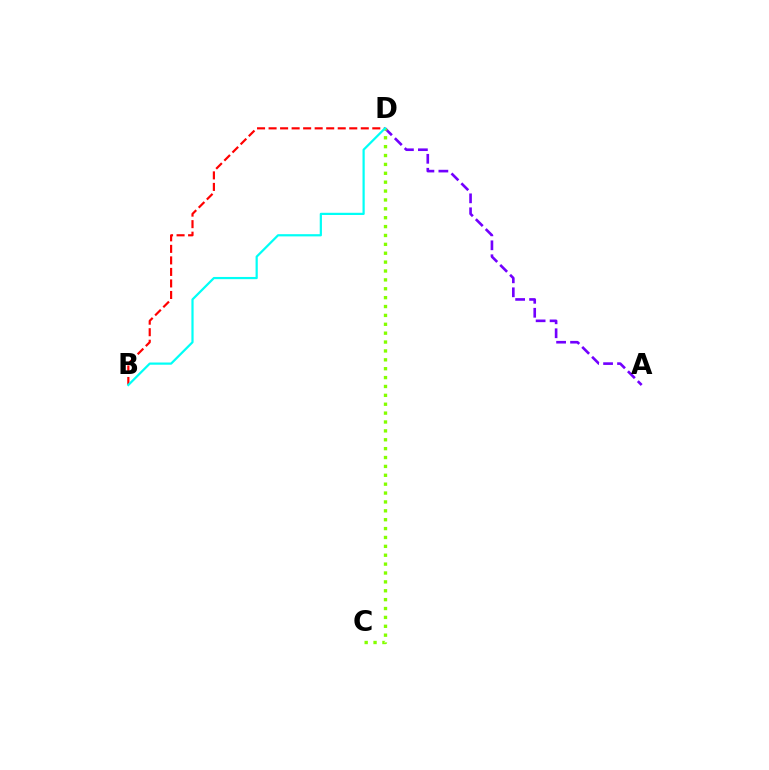{('A', 'D'): [{'color': '#7200ff', 'line_style': 'dashed', 'thickness': 1.9}], ('B', 'D'): [{'color': '#ff0000', 'line_style': 'dashed', 'thickness': 1.57}, {'color': '#00fff6', 'line_style': 'solid', 'thickness': 1.59}], ('C', 'D'): [{'color': '#84ff00', 'line_style': 'dotted', 'thickness': 2.41}]}